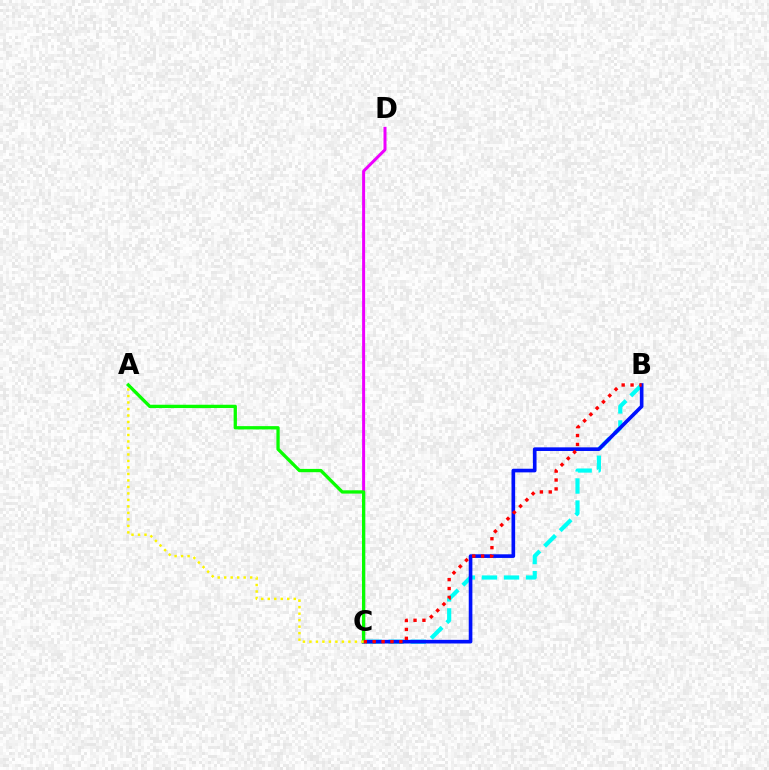{('B', 'C'): [{'color': '#00fff6', 'line_style': 'dashed', 'thickness': 3.0}, {'color': '#0010ff', 'line_style': 'solid', 'thickness': 2.62}, {'color': '#ff0000', 'line_style': 'dotted', 'thickness': 2.42}], ('C', 'D'): [{'color': '#ee00ff', 'line_style': 'solid', 'thickness': 2.16}], ('A', 'C'): [{'color': '#08ff00', 'line_style': 'solid', 'thickness': 2.37}, {'color': '#fcf500', 'line_style': 'dotted', 'thickness': 1.76}]}